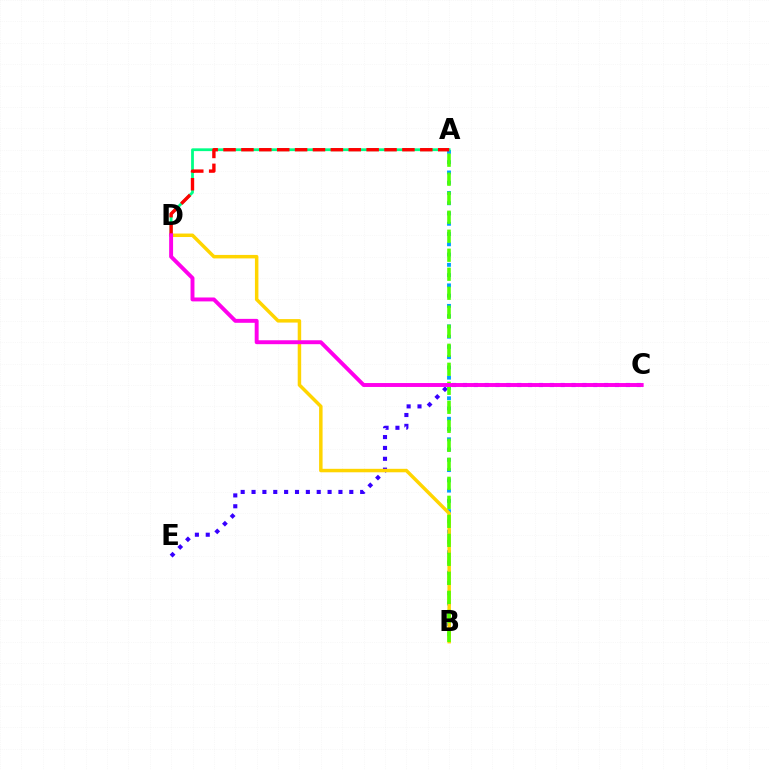{('C', 'E'): [{'color': '#3700ff', 'line_style': 'dotted', 'thickness': 2.95}], ('A', 'B'): [{'color': '#009eff', 'line_style': 'dotted', 'thickness': 2.79}, {'color': '#4fff00', 'line_style': 'dashed', 'thickness': 2.58}], ('B', 'D'): [{'color': '#ffd500', 'line_style': 'solid', 'thickness': 2.5}], ('A', 'D'): [{'color': '#00ff86', 'line_style': 'solid', 'thickness': 2.01}, {'color': '#ff0000', 'line_style': 'dashed', 'thickness': 2.43}], ('C', 'D'): [{'color': '#ff00ed', 'line_style': 'solid', 'thickness': 2.83}]}